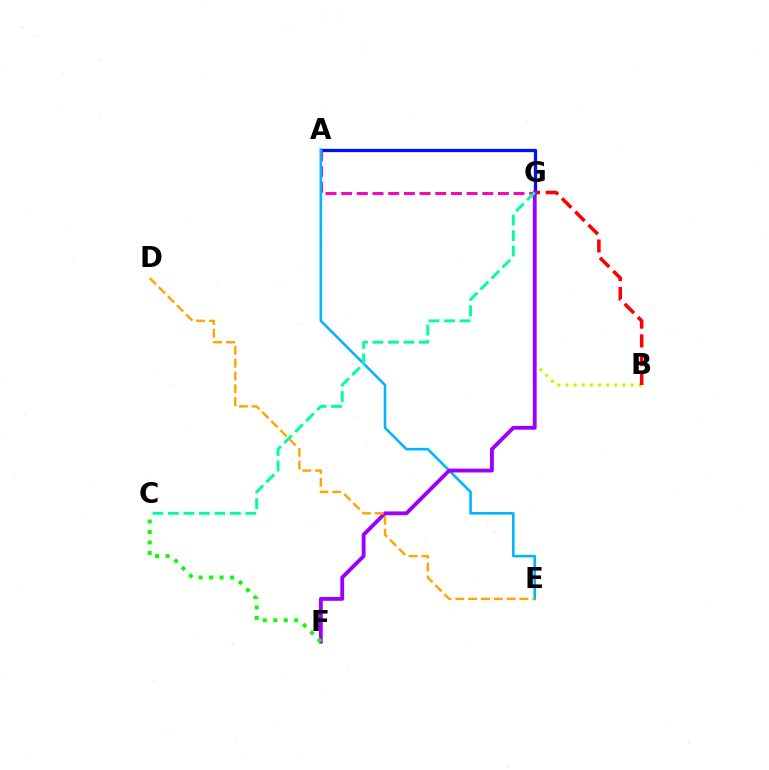{('A', 'G'): [{'color': '#0010ff', 'line_style': 'solid', 'thickness': 2.35}, {'color': '#ff00bd', 'line_style': 'dashed', 'thickness': 2.13}], ('B', 'G'): [{'color': '#b3ff00', 'line_style': 'dotted', 'thickness': 2.21}, {'color': '#ff0000', 'line_style': 'dashed', 'thickness': 2.55}], ('A', 'E'): [{'color': '#00b5ff', 'line_style': 'solid', 'thickness': 1.85}], ('F', 'G'): [{'color': '#9b00ff', 'line_style': 'solid', 'thickness': 2.77}], ('C', 'F'): [{'color': '#08ff00', 'line_style': 'dotted', 'thickness': 2.85}], ('C', 'G'): [{'color': '#00ff9d', 'line_style': 'dashed', 'thickness': 2.11}], ('D', 'E'): [{'color': '#ffa500', 'line_style': 'dashed', 'thickness': 1.74}]}